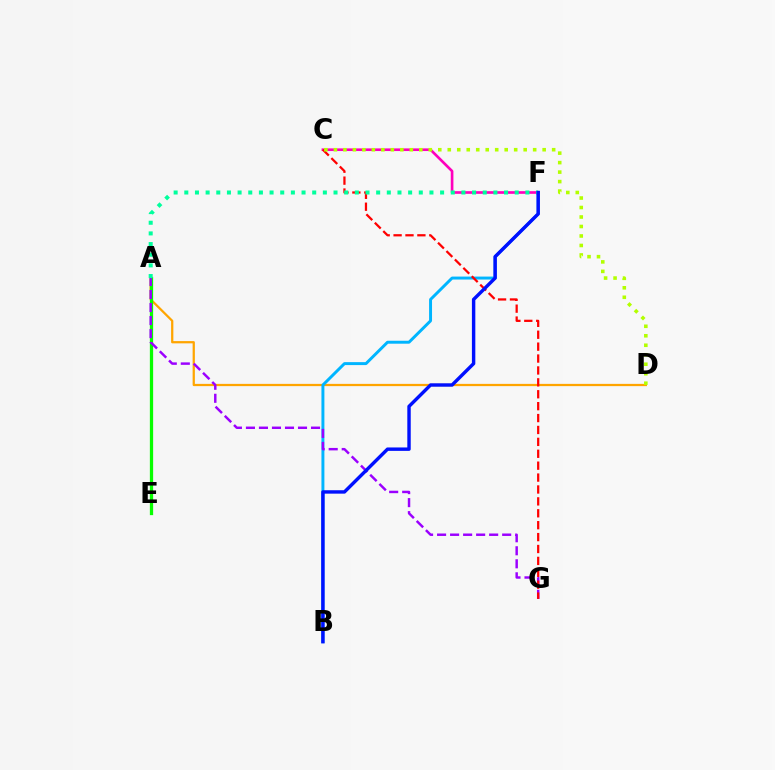{('A', 'D'): [{'color': '#ffa500', 'line_style': 'solid', 'thickness': 1.62}], ('B', 'F'): [{'color': '#00b5ff', 'line_style': 'solid', 'thickness': 2.13}, {'color': '#0010ff', 'line_style': 'solid', 'thickness': 2.46}], ('C', 'F'): [{'color': '#ff00bd', 'line_style': 'solid', 'thickness': 1.91}], ('A', 'E'): [{'color': '#08ff00', 'line_style': 'solid', 'thickness': 2.36}], ('A', 'G'): [{'color': '#9b00ff', 'line_style': 'dashed', 'thickness': 1.77}], ('C', 'G'): [{'color': '#ff0000', 'line_style': 'dashed', 'thickness': 1.62}], ('C', 'D'): [{'color': '#b3ff00', 'line_style': 'dotted', 'thickness': 2.58}], ('A', 'F'): [{'color': '#00ff9d', 'line_style': 'dotted', 'thickness': 2.9}]}